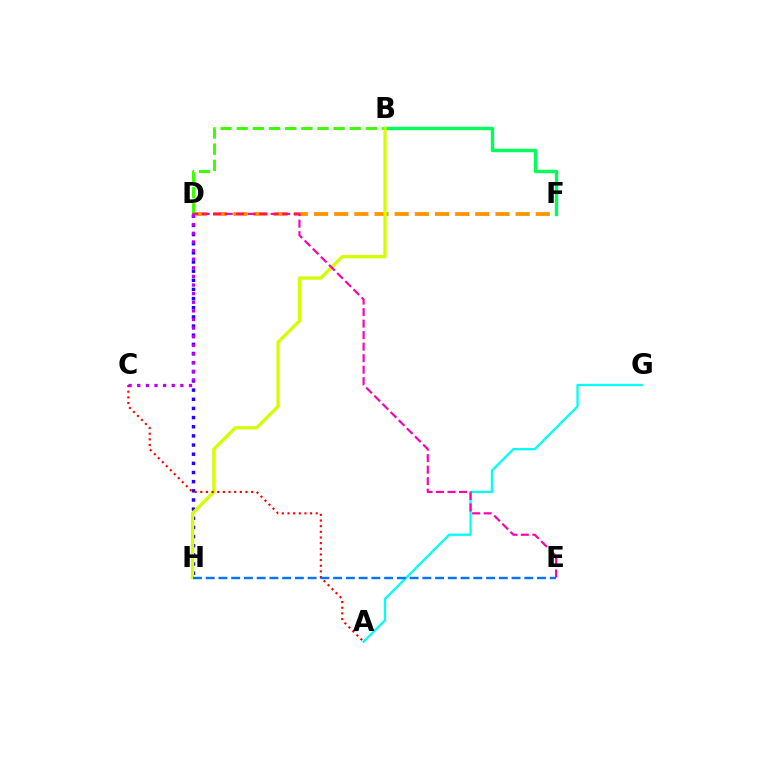{('A', 'G'): [{'color': '#00fff6', 'line_style': 'solid', 'thickness': 1.65}], ('B', 'F'): [{'color': '#00ff5c', 'line_style': 'solid', 'thickness': 2.45}], ('D', 'H'): [{'color': '#2500ff', 'line_style': 'dotted', 'thickness': 2.49}], ('D', 'F'): [{'color': '#ff9400', 'line_style': 'dashed', 'thickness': 2.74}], ('B', 'D'): [{'color': '#3dff00', 'line_style': 'dashed', 'thickness': 2.19}], ('B', 'H'): [{'color': '#d1ff00', 'line_style': 'solid', 'thickness': 2.37}], ('A', 'C'): [{'color': '#ff0000', 'line_style': 'dotted', 'thickness': 1.54}], ('E', 'H'): [{'color': '#0074ff', 'line_style': 'dashed', 'thickness': 1.73}], ('C', 'D'): [{'color': '#b900ff', 'line_style': 'dotted', 'thickness': 2.34}], ('D', 'E'): [{'color': '#ff00ac', 'line_style': 'dashed', 'thickness': 1.56}]}